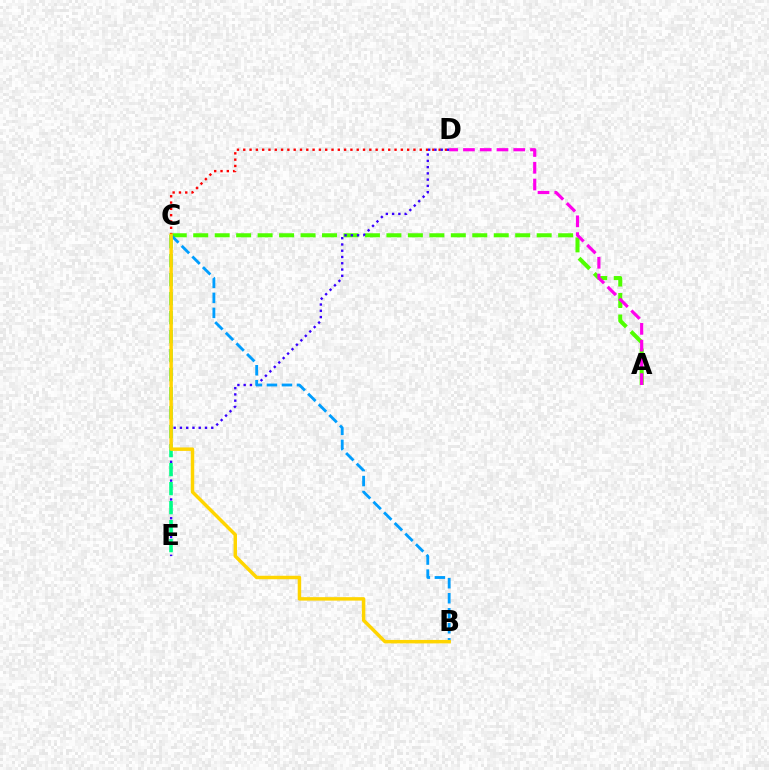{('A', 'C'): [{'color': '#4fff00', 'line_style': 'dashed', 'thickness': 2.92}], ('A', 'D'): [{'color': '#ff00ed', 'line_style': 'dashed', 'thickness': 2.28}], ('C', 'D'): [{'color': '#ff0000', 'line_style': 'dotted', 'thickness': 1.71}], ('D', 'E'): [{'color': '#3700ff', 'line_style': 'dotted', 'thickness': 1.7}], ('C', 'E'): [{'color': '#00ff86', 'line_style': 'dashed', 'thickness': 2.58}], ('B', 'C'): [{'color': '#009eff', 'line_style': 'dashed', 'thickness': 2.04}, {'color': '#ffd500', 'line_style': 'solid', 'thickness': 2.49}]}